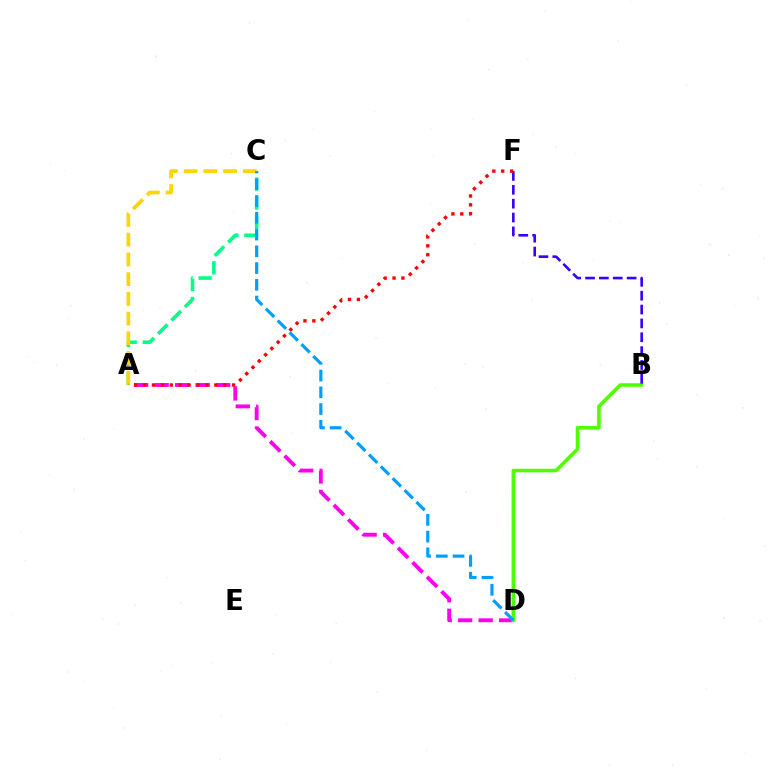{('A', 'D'): [{'color': '#ff00ed', 'line_style': 'dashed', 'thickness': 2.79}], ('A', 'C'): [{'color': '#00ff86', 'line_style': 'dashed', 'thickness': 2.58}, {'color': '#ffd500', 'line_style': 'dashed', 'thickness': 2.68}], ('B', 'D'): [{'color': '#4fff00', 'line_style': 'solid', 'thickness': 2.57}], ('B', 'F'): [{'color': '#3700ff', 'line_style': 'dashed', 'thickness': 1.88}], ('A', 'F'): [{'color': '#ff0000', 'line_style': 'dotted', 'thickness': 2.42}], ('C', 'D'): [{'color': '#009eff', 'line_style': 'dashed', 'thickness': 2.28}]}